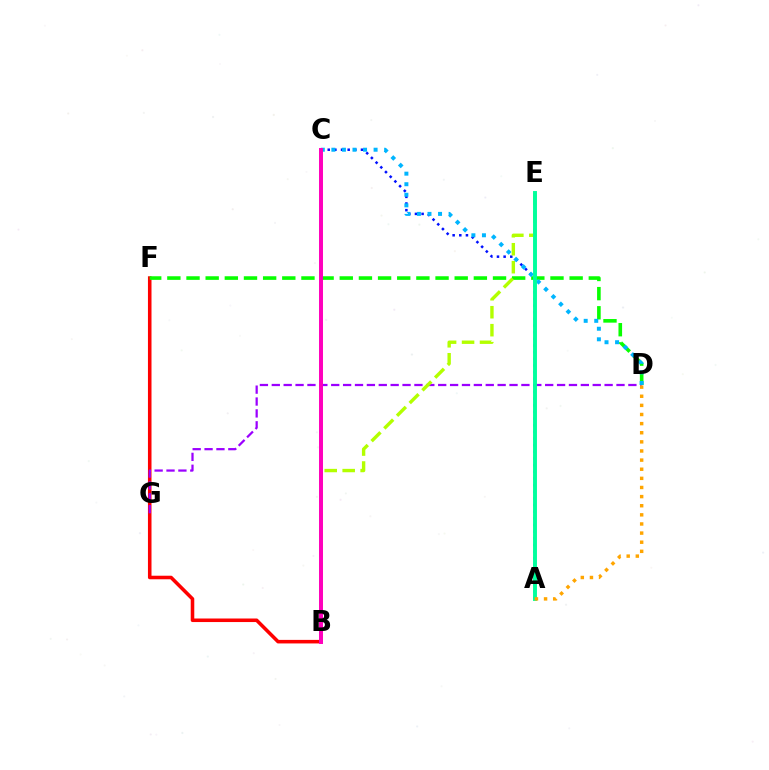{('B', 'F'): [{'color': '#ff0000', 'line_style': 'solid', 'thickness': 2.56}], ('A', 'C'): [{'color': '#0010ff', 'line_style': 'dotted', 'thickness': 1.81}], ('D', 'G'): [{'color': '#9b00ff', 'line_style': 'dashed', 'thickness': 1.61}], ('D', 'F'): [{'color': '#08ff00', 'line_style': 'dashed', 'thickness': 2.6}], ('C', 'D'): [{'color': '#00b5ff', 'line_style': 'dotted', 'thickness': 2.87}], ('B', 'E'): [{'color': '#b3ff00', 'line_style': 'dashed', 'thickness': 2.44}], ('A', 'E'): [{'color': '#00ff9d', 'line_style': 'solid', 'thickness': 2.82}], ('A', 'D'): [{'color': '#ffa500', 'line_style': 'dotted', 'thickness': 2.48}], ('B', 'C'): [{'color': '#ff00bd', 'line_style': 'solid', 'thickness': 2.86}]}